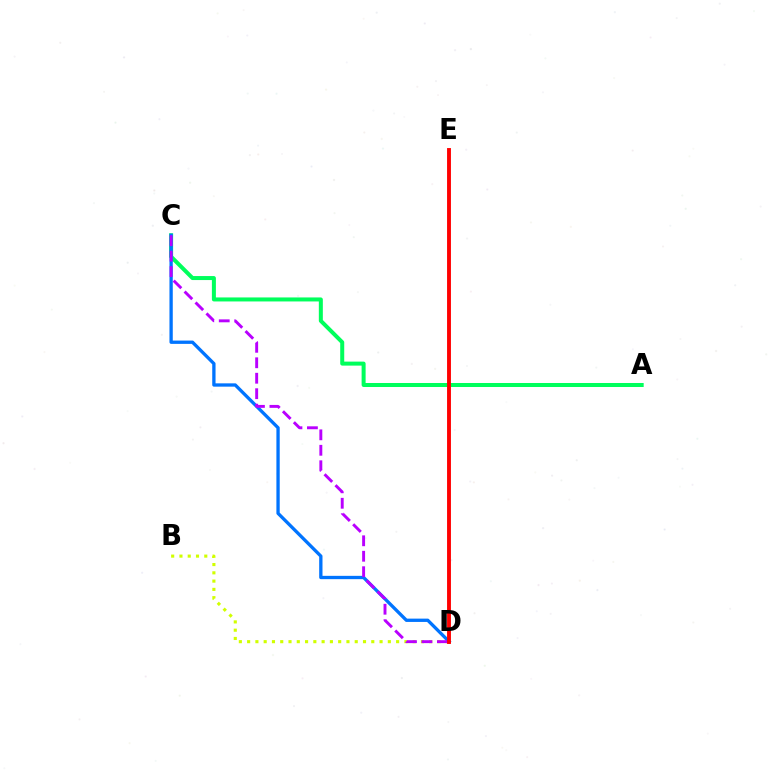{('B', 'D'): [{'color': '#d1ff00', 'line_style': 'dotted', 'thickness': 2.25}], ('A', 'C'): [{'color': '#00ff5c', 'line_style': 'solid', 'thickness': 2.88}], ('C', 'D'): [{'color': '#0074ff', 'line_style': 'solid', 'thickness': 2.38}, {'color': '#b900ff', 'line_style': 'dashed', 'thickness': 2.1}], ('D', 'E'): [{'color': '#ff0000', 'line_style': 'solid', 'thickness': 2.8}]}